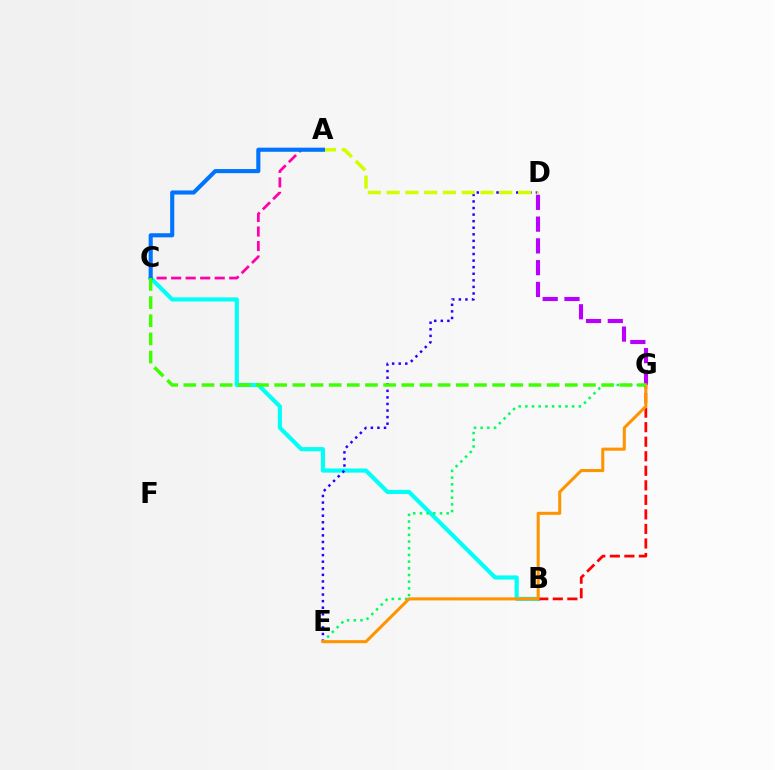{('B', 'C'): [{'color': '#00fff6', 'line_style': 'solid', 'thickness': 2.98}], ('B', 'G'): [{'color': '#ff0000', 'line_style': 'dashed', 'thickness': 1.98}], ('D', 'E'): [{'color': '#2500ff', 'line_style': 'dotted', 'thickness': 1.79}], ('A', 'D'): [{'color': '#d1ff00', 'line_style': 'dashed', 'thickness': 2.55}], ('E', 'G'): [{'color': '#00ff5c', 'line_style': 'dotted', 'thickness': 1.82}, {'color': '#ff9400', 'line_style': 'solid', 'thickness': 2.2}], ('D', 'G'): [{'color': '#b900ff', 'line_style': 'dashed', 'thickness': 2.96}], ('A', 'C'): [{'color': '#ff00ac', 'line_style': 'dashed', 'thickness': 1.97}, {'color': '#0074ff', 'line_style': 'solid', 'thickness': 2.96}], ('C', 'G'): [{'color': '#3dff00', 'line_style': 'dashed', 'thickness': 2.47}]}